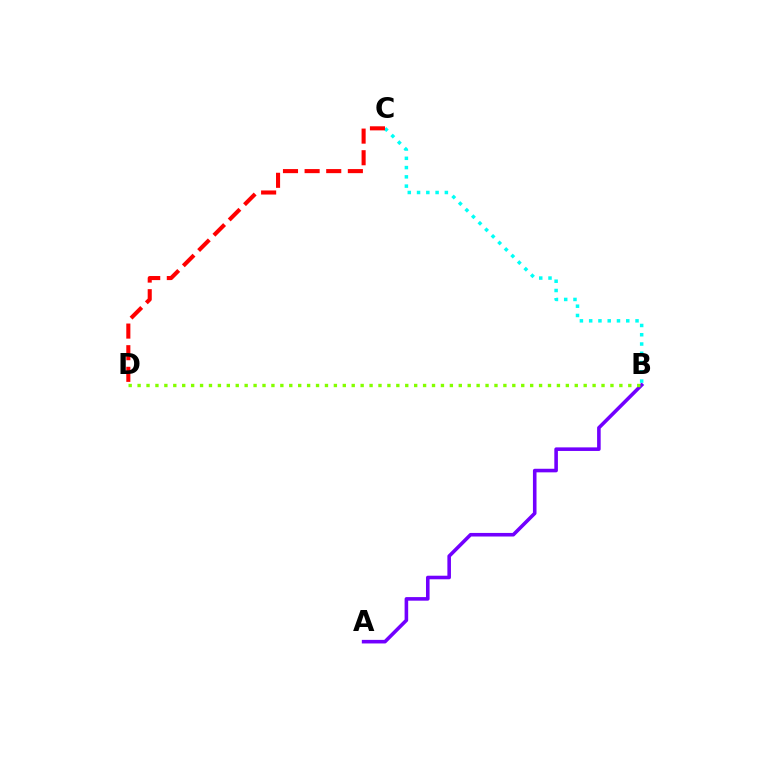{('A', 'B'): [{'color': '#7200ff', 'line_style': 'solid', 'thickness': 2.58}], ('B', 'C'): [{'color': '#00fff6', 'line_style': 'dotted', 'thickness': 2.52}], ('C', 'D'): [{'color': '#ff0000', 'line_style': 'dashed', 'thickness': 2.94}], ('B', 'D'): [{'color': '#84ff00', 'line_style': 'dotted', 'thickness': 2.42}]}